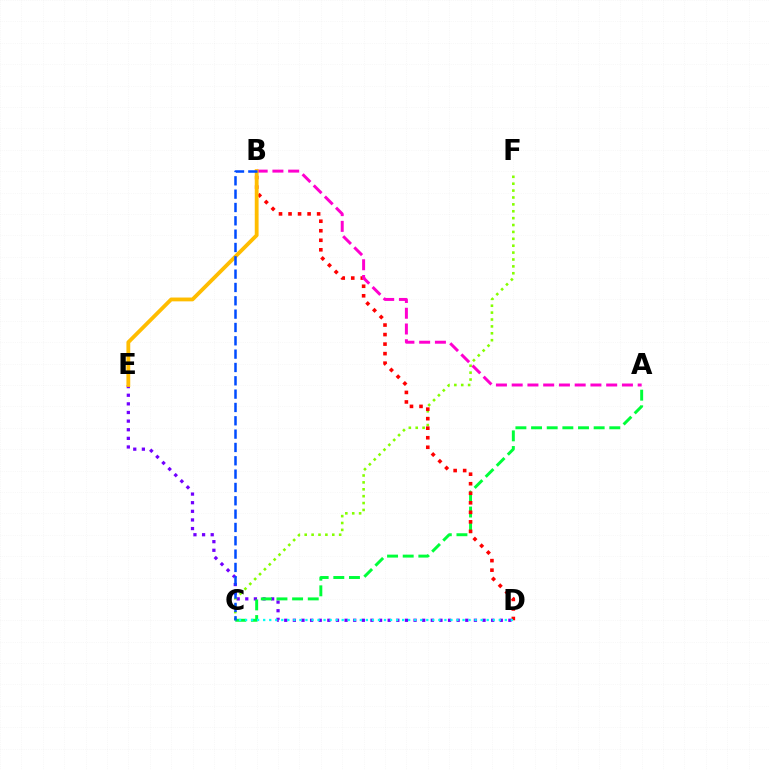{('D', 'E'): [{'color': '#7200ff', 'line_style': 'dotted', 'thickness': 2.34}], ('C', 'F'): [{'color': '#84ff00', 'line_style': 'dotted', 'thickness': 1.87}], ('A', 'C'): [{'color': '#00ff39', 'line_style': 'dashed', 'thickness': 2.13}], ('B', 'D'): [{'color': '#ff0000', 'line_style': 'dotted', 'thickness': 2.59}], ('A', 'B'): [{'color': '#ff00cf', 'line_style': 'dashed', 'thickness': 2.14}], ('B', 'E'): [{'color': '#ffbd00', 'line_style': 'solid', 'thickness': 2.75}], ('B', 'C'): [{'color': '#004bff', 'line_style': 'dashed', 'thickness': 1.81}], ('C', 'D'): [{'color': '#00fff6', 'line_style': 'dotted', 'thickness': 1.64}]}